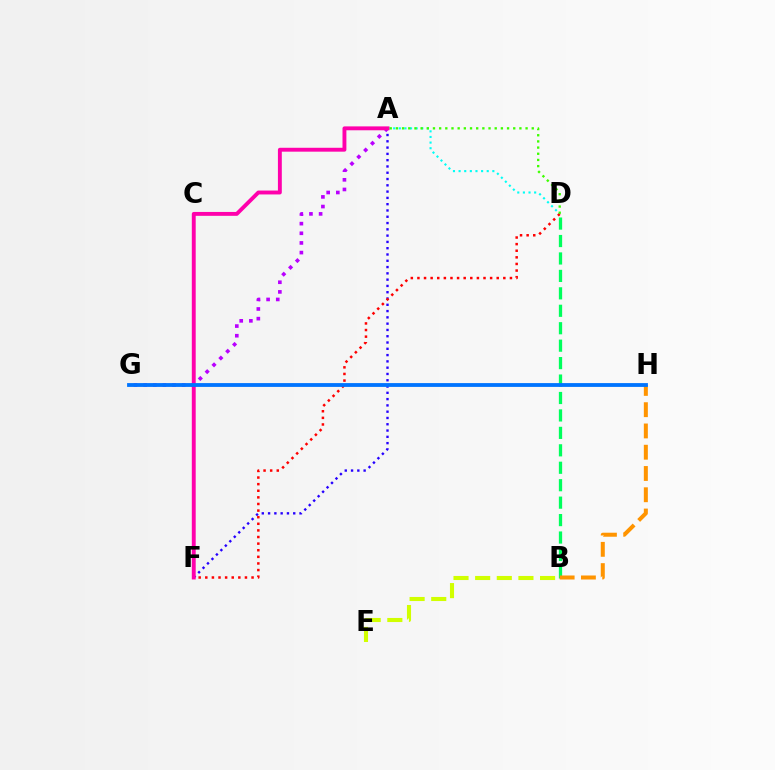{('A', 'F'): [{'color': '#2500ff', 'line_style': 'dotted', 'thickness': 1.71}, {'color': '#ff00ac', 'line_style': 'solid', 'thickness': 2.8}], ('B', 'E'): [{'color': '#d1ff00', 'line_style': 'dashed', 'thickness': 2.94}], ('B', 'D'): [{'color': '#00ff5c', 'line_style': 'dashed', 'thickness': 2.37}], ('A', 'D'): [{'color': '#00fff6', 'line_style': 'dotted', 'thickness': 1.53}, {'color': '#3dff00', 'line_style': 'dotted', 'thickness': 1.68}], ('D', 'F'): [{'color': '#ff0000', 'line_style': 'dotted', 'thickness': 1.8}], ('B', 'H'): [{'color': '#ff9400', 'line_style': 'dashed', 'thickness': 2.89}], ('A', 'G'): [{'color': '#b900ff', 'line_style': 'dotted', 'thickness': 2.62}], ('G', 'H'): [{'color': '#0074ff', 'line_style': 'solid', 'thickness': 2.75}]}